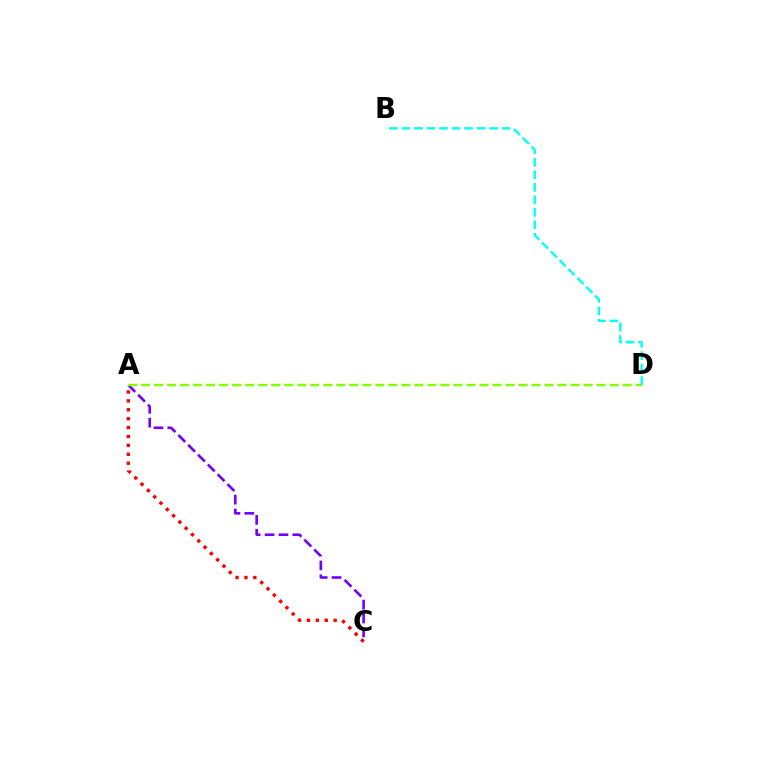{('A', 'C'): [{'color': '#ff0000', 'line_style': 'dotted', 'thickness': 2.42}, {'color': '#7200ff', 'line_style': 'dashed', 'thickness': 1.89}], ('A', 'D'): [{'color': '#84ff00', 'line_style': 'dashed', 'thickness': 1.77}], ('B', 'D'): [{'color': '#00fff6', 'line_style': 'dashed', 'thickness': 1.7}]}